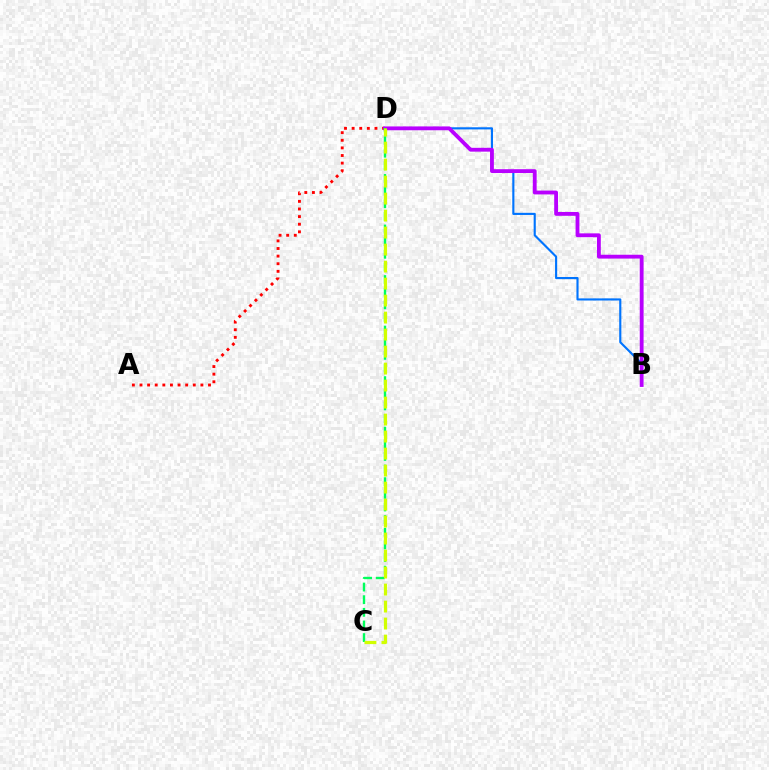{('B', 'D'): [{'color': '#0074ff', 'line_style': 'solid', 'thickness': 1.53}, {'color': '#b900ff', 'line_style': 'solid', 'thickness': 2.76}], ('A', 'D'): [{'color': '#ff0000', 'line_style': 'dotted', 'thickness': 2.07}], ('C', 'D'): [{'color': '#00ff5c', 'line_style': 'dashed', 'thickness': 1.72}, {'color': '#d1ff00', 'line_style': 'dashed', 'thickness': 2.31}]}